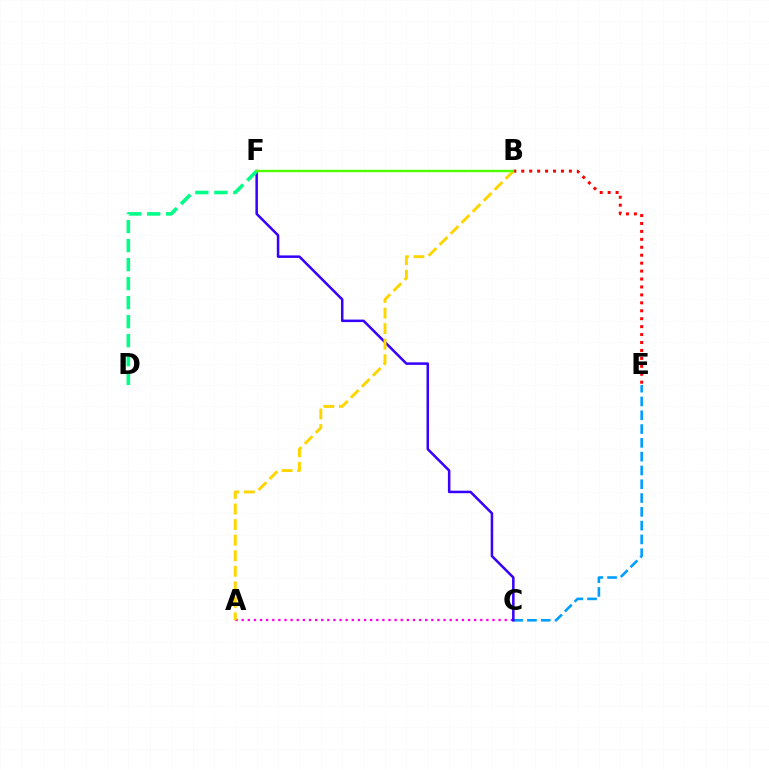{('C', 'E'): [{'color': '#009eff', 'line_style': 'dashed', 'thickness': 1.87}], ('A', 'C'): [{'color': '#ff00ed', 'line_style': 'dotted', 'thickness': 1.66}], ('B', 'E'): [{'color': '#ff0000', 'line_style': 'dotted', 'thickness': 2.16}], ('C', 'F'): [{'color': '#3700ff', 'line_style': 'solid', 'thickness': 1.81}], ('D', 'F'): [{'color': '#00ff86', 'line_style': 'dashed', 'thickness': 2.58}], ('A', 'B'): [{'color': '#ffd500', 'line_style': 'dashed', 'thickness': 2.11}], ('B', 'F'): [{'color': '#4fff00', 'line_style': 'solid', 'thickness': 1.73}]}